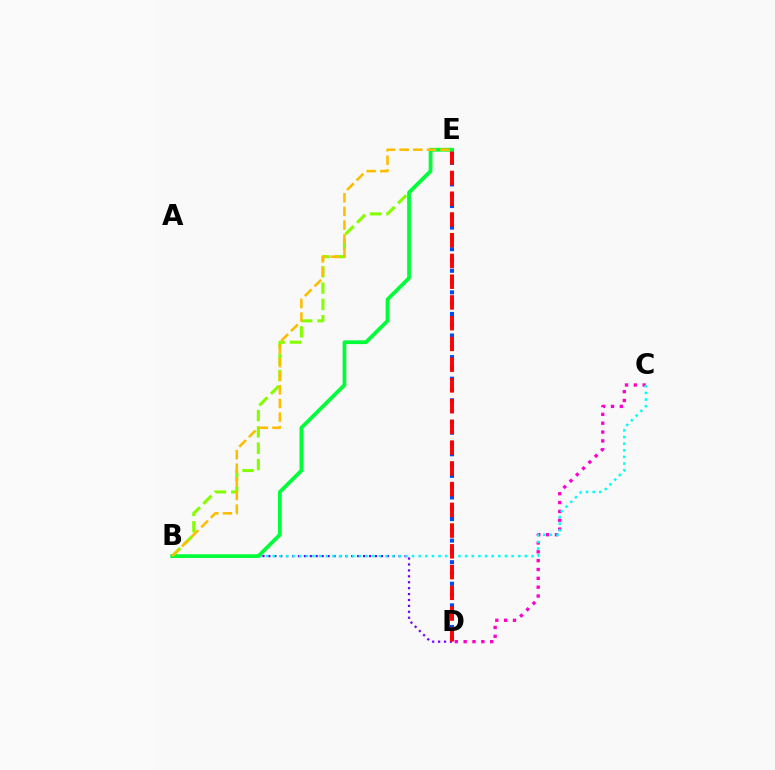{('C', 'D'): [{'color': '#ff00cf', 'line_style': 'dotted', 'thickness': 2.4}], ('B', 'E'): [{'color': '#84ff00', 'line_style': 'dashed', 'thickness': 2.22}, {'color': '#00ff39', 'line_style': 'solid', 'thickness': 2.7}, {'color': '#ffbd00', 'line_style': 'dashed', 'thickness': 1.85}], ('B', 'D'): [{'color': '#7200ff', 'line_style': 'dotted', 'thickness': 1.61}], ('B', 'C'): [{'color': '#00fff6', 'line_style': 'dotted', 'thickness': 1.8}], ('D', 'E'): [{'color': '#004bff', 'line_style': 'dotted', 'thickness': 2.93}, {'color': '#ff0000', 'line_style': 'dashed', 'thickness': 2.82}]}